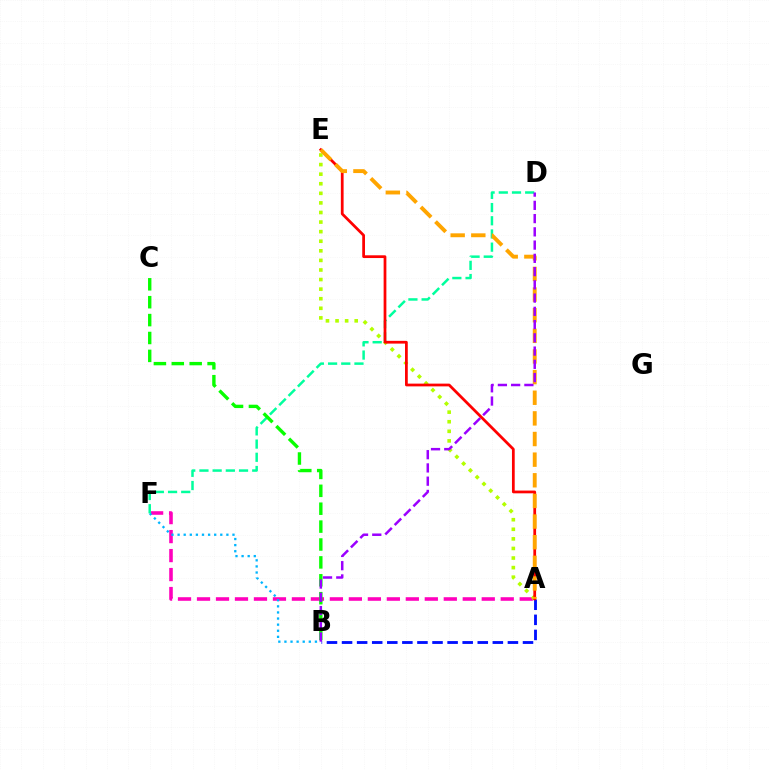{('A', 'F'): [{'color': '#ff00bd', 'line_style': 'dashed', 'thickness': 2.58}], ('B', 'F'): [{'color': '#00b5ff', 'line_style': 'dotted', 'thickness': 1.66}], ('D', 'F'): [{'color': '#00ff9d', 'line_style': 'dashed', 'thickness': 1.79}], ('A', 'E'): [{'color': '#b3ff00', 'line_style': 'dotted', 'thickness': 2.6}, {'color': '#ff0000', 'line_style': 'solid', 'thickness': 1.98}, {'color': '#ffa500', 'line_style': 'dashed', 'thickness': 2.8}], ('A', 'B'): [{'color': '#0010ff', 'line_style': 'dashed', 'thickness': 2.05}], ('B', 'C'): [{'color': '#08ff00', 'line_style': 'dashed', 'thickness': 2.43}], ('B', 'D'): [{'color': '#9b00ff', 'line_style': 'dashed', 'thickness': 1.8}]}